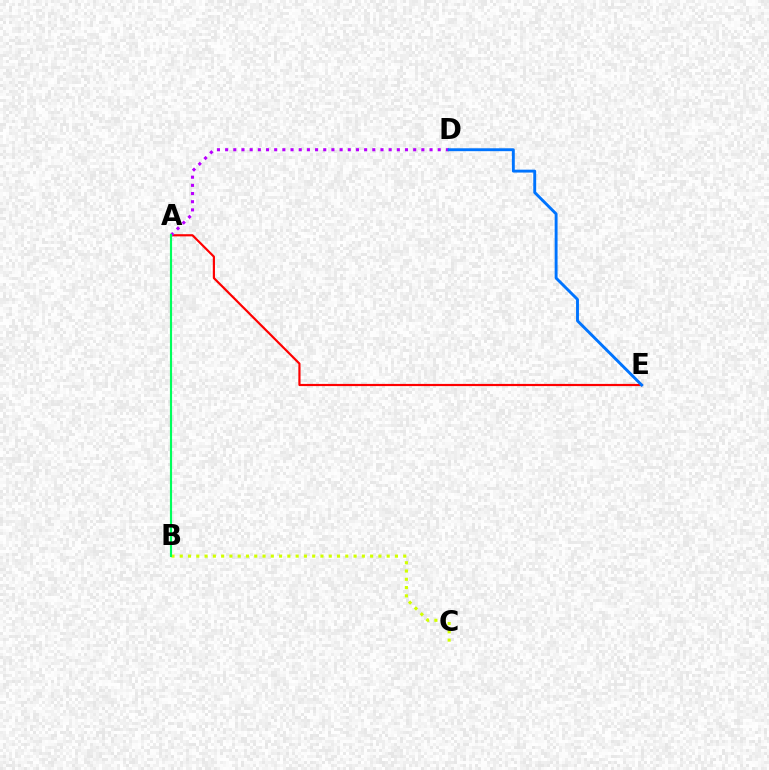{('A', 'E'): [{'color': '#ff0000', 'line_style': 'solid', 'thickness': 1.57}], ('A', 'D'): [{'color': '#b900ff', 'line_style': 'dotted', 'thickness': 2.22}], ('D', 'E'): [{'color': '#0074ff', 'line_style': 'solid', 'thickness': 2.09}], ('B', 'C'): [{'color': '#d1ff00', 'line_style': 'dotted', 'thickness': 2.25}], ('A', 'B'): [{'color': '#00ff5c', 'line_style': 'solid', 'thickness': 1.55}]}